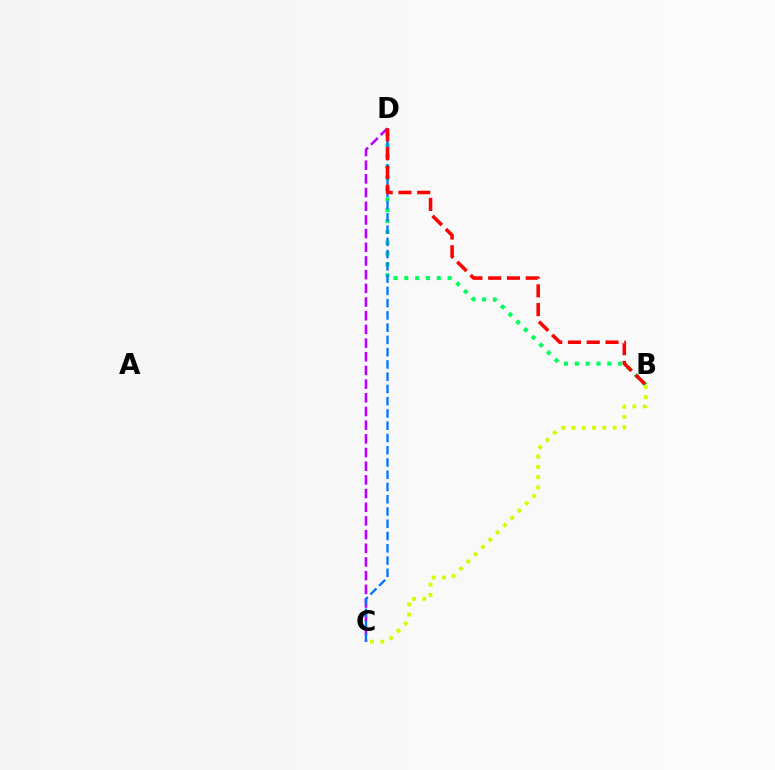{('C', 'D'): [{'color': '#b900ff', 'line_style': 'dashed', 'thickness': 1.86}, {'color': '#0074ff', 'line_style': 'dashed', 'thickness': 1.67}], ('B', 'D'): [{'color': '#00ff5c', 'line_style': 'dotted', 'thickness': 2.94}, {'color': '#ff0000', 'line_style': 'dashed', 'thickness': 2.55}], ('B', 'C'): [{'color': '#d1ff00', 'line_style': 'dotted', 'thickness': 2.8}]}